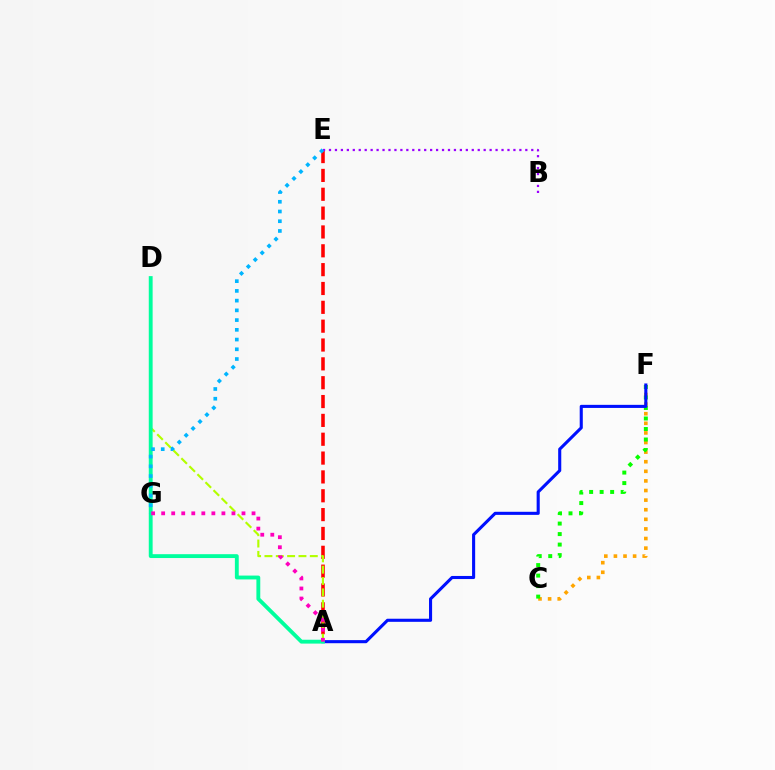{('C', 'F'): [{'color': '#ffa500', 'line_style': 'dotted', 'thickness': 2.61}, {'color': '#08ff00', 'line_style': 'dotted', 'thickness': 2.85}], ('A', 'E'): [{'color': '#ff0000', 'line_style': 'dashed', 'thickness': 2.56}], ('B', 'E'): [{'color': '#9b00ff', 'line_style': 'dotted', 'thickness': 1.62}], ('A', 'F'): [{'color': '#0010ff', 'line_style': 'solid', 'thickness': 2.22}], ('A', 'D'): [{'color': '#b3ff00', 'line_style': 'dashed', 'thickness': 1.54}, {'color': '#00ff9d', 'line_style': 'solid', 'thickness': 2.77}], ('A', 'G'): [{'color': '#ff00bd', 'line_style': 'dotted', 'thickness': 2.73}], ('E', 'G'): [{'color': '#00b5ff', 'line_style': 'dotted', 'thickness': 2.64}]}